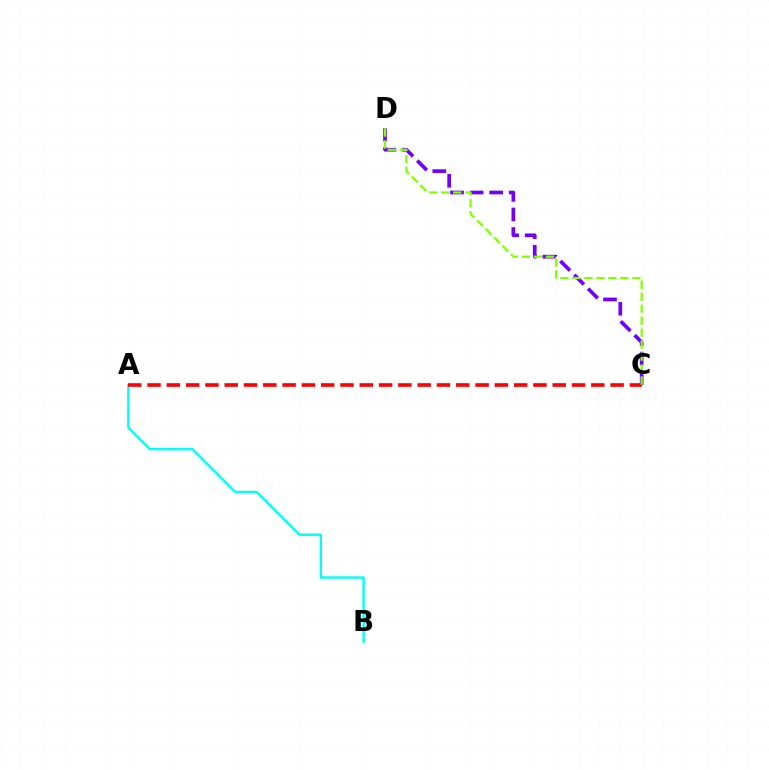{('C', 'D'): [{'color': '#7200ff', 'line_style': 'dashed', 'thickness': 2.66}, {'color': '#84ff00', 'line_style': 'dashed', 'thickness': 1.63}], ('A', 'B'): [{'color': '#00fff6', 'line_style': 'solid', 'thickness': 1.72}], ('A', 'C'): [{'color': '#ff0000', 'line_style': 'dashed', 'thickness': 2.62}]}